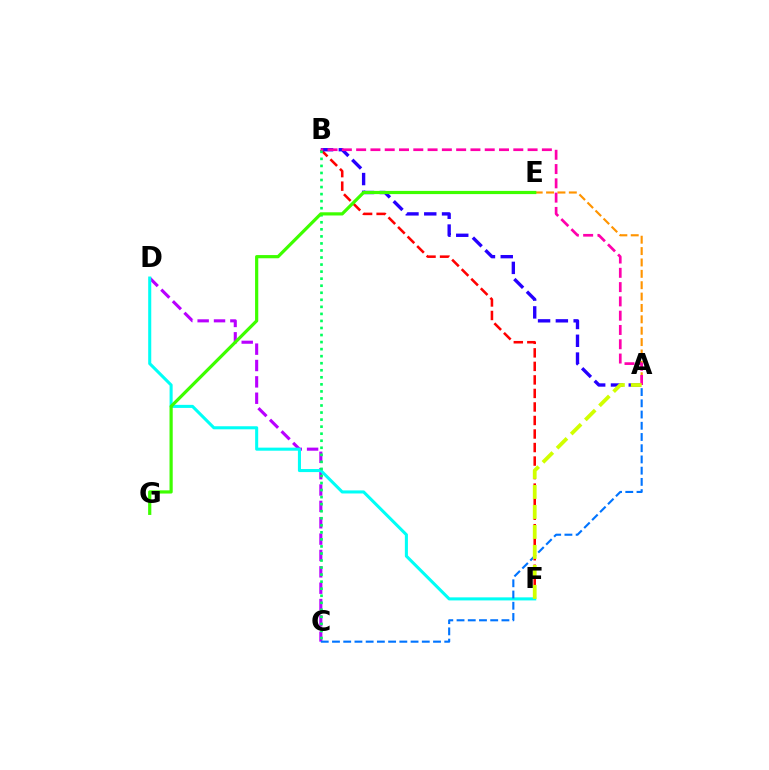{('C', 'D'): [{'color': '#b900ff', 'line_style': 'dashed', 'thickness': 2.22}], ('B', 'F'): [{'color': '#ff0000', 'line_style': 'dashed', 'thickness': 1.84}], ('A', 'E'): [{'color': '#ff9400', 'line_style': 'dashed', 'thickness': 1.55}], ('A', 'B'): [{'color': '#2500ff', 'line_style': 'dashed', 'thickness': 2.42}, {'color': '#ff00ac', 'line_style': 'dashed', 'thickness': 1.94}], ('D', 'F'): [{'color': '#00fff6', 'line_style': 'solid', 'thickness': 2.2}], ('A', 'C'): [{'color': '#0074ff', 'line_style': 'dashed', 'thickness': 1.52}], ('A', 'F'): [{'color': '#d1ff00', 'line_style': 'dashed', 'thickness': 2.72}], ('B', 'C'): [{'color': '#00ff5c', 'line_style': 'dotted', 'thickness': 1.91}], ('E', 'G'): [{'color': '#3dff00', 'line_style': 'solid', 'thickness': 2.3}]}